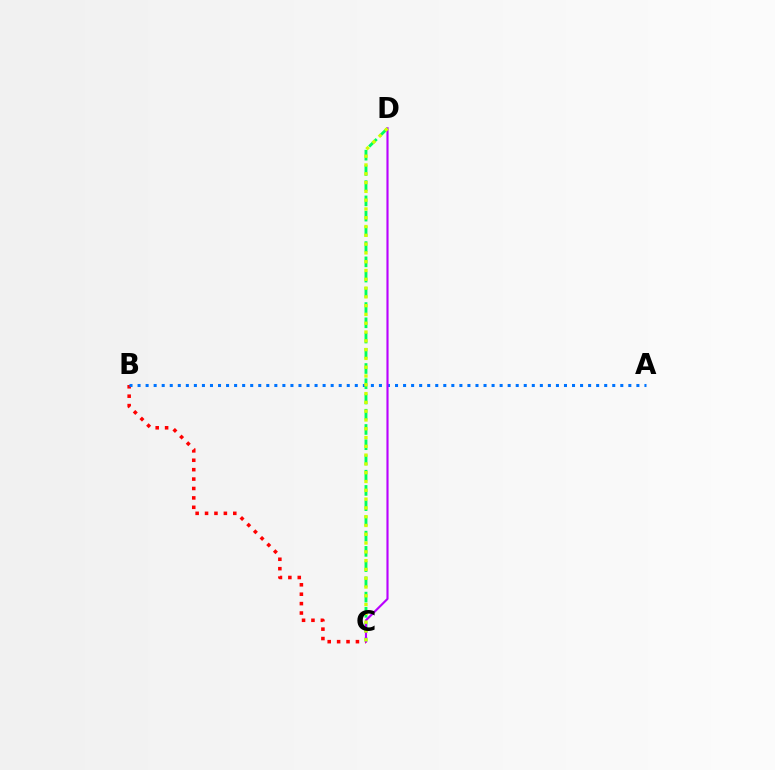{('B', 'C'): [{'color': '#ff0000', 'line_style': 'dotted', 'thickness': 2.56}], ('A', 'B'): [{'color': '#0074ff', 'line_style': 'dotted', 'thickness': 2.19}], ('C', 'D'): [{'color': '#00ff5c', 'line_style': 'dashed', 'thickness': 2.07}, {'color': '#b900ff', 'line_style': 'solid', 'thickness': 1.54}, {'color': '#d1ff00', 'line_style': 'dotted', 'thickness': 2.39}]}